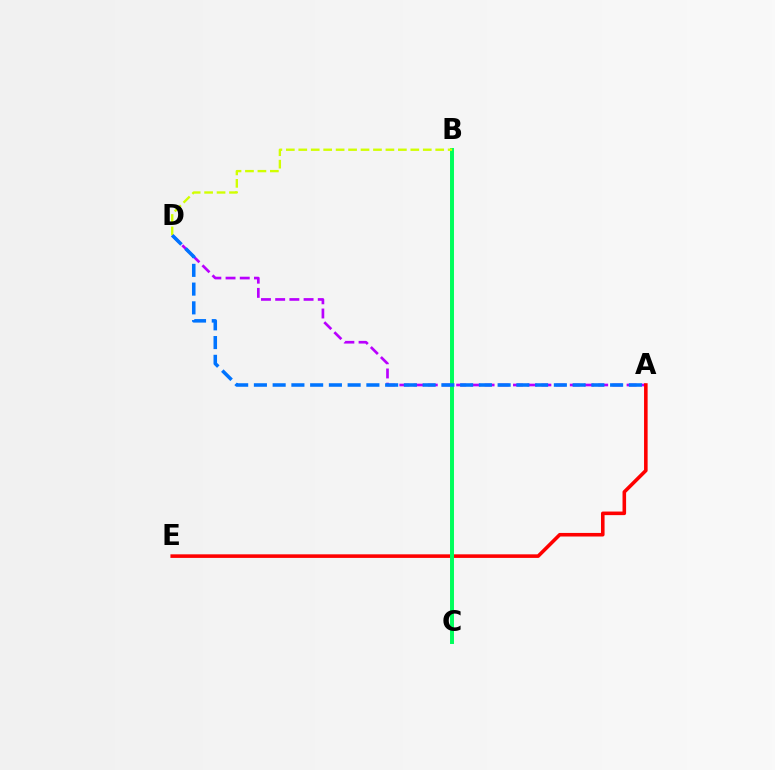{('A', 'D'): [{'color': '#b900ff', 'line_style': 'dashed', 'thickness': 1.93}, {'color': '#0074ff', 'line_style': 'dashed', 'thickness': 2.55}], ('A', 'E'): [{'color': '#ff0000', 'line_style': 'solid', 'thickness': 2.57}], ('B', 'C'): [{'color': '#00ff5c', 'line_style': 'solid', 'thickness': 2.85}], ('B', 'D'): [{'color': '#d1ff00', 'line_style': 'dashed', 'thickness': 1.69}]}